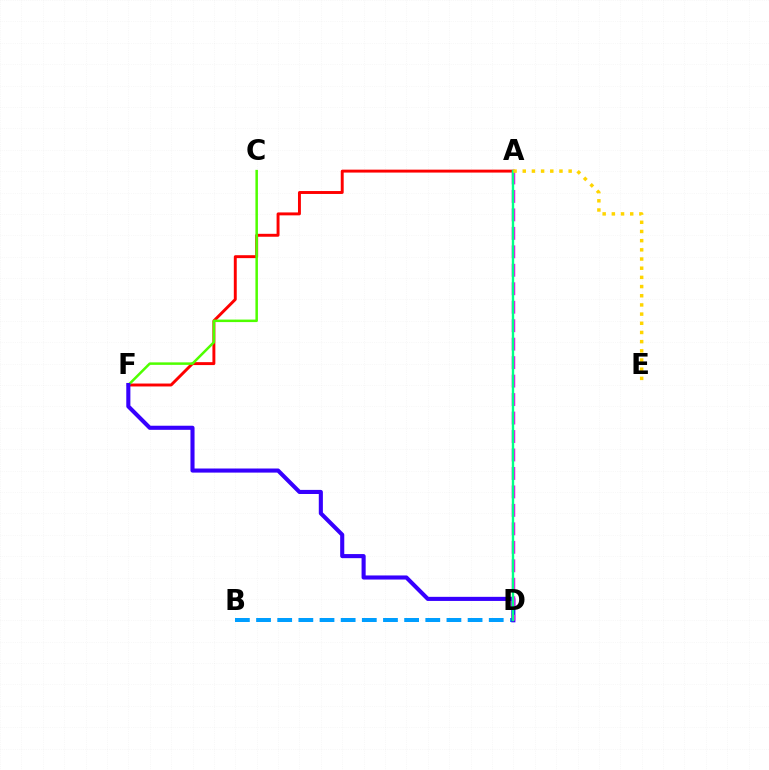{('A', 'F'): [{'color': '#ff0000', 'line_style': 'solid', 'thickness': 2.11}], ('C', 'F'): [{'color': '#4fff00', 'line_style': 'solid', 'thickness': 1.81}], ('B', 'D'): [{'color': '#009eff', 'line_style': 'dashed', 'thickness': 2.87}], ('D', 'F'): [{'color': '#3700ff', 'line_style': 'solid', 'thickness': 2.95}], ('A', 'D'): [{'color': '#ff00ed', 'line_style': 'dashed', 'thickness': 2.51}, {'color': '#00ff86', 'line_style': 'solid', 'thickness': 1.73}], ('A', 'E'): [{'color': '#ffd500', 'line_style': 'dotted', 'thickness': 2.49}]}